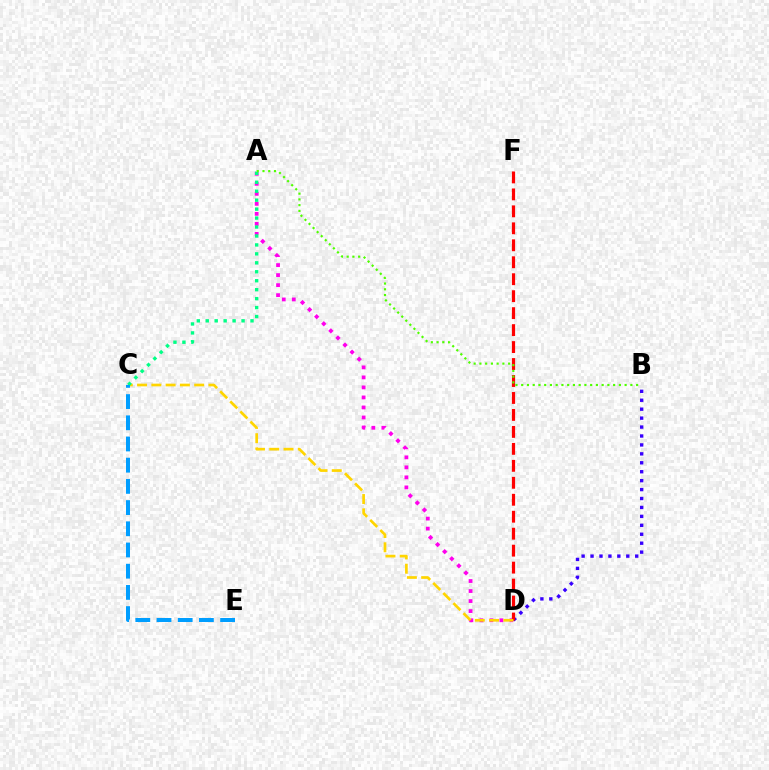{('A', 'D'): [{'color': '#ff00ed', 'line_style': 'dotted', 'thickness': 2.72}], ('B', 'D'): [{'color': '#3700ff', 'line_style': 'dotted', 'thickness': 2.43}], ('D', 'F'): [{'color': '#ff0000', 'line_style': 'dashed', 'thickness': 2.3}], ('C', 'D'): [{'color': '#ffd500', 'line_style': 'dashed', 'thickness': 1.94}], ('A', 'C'): [{'color': '#00ff86', 'line_style': 'dotted', 'thickness': 2.43}], ('C', 'E'): [{'color': '#009eff', 'line_style': 'dashed', 'thickness': 2.88}], ('A', 'B'): [{'color': '#4fff00', 'line_style': 'dotted', 'thickness': 1.56}]}